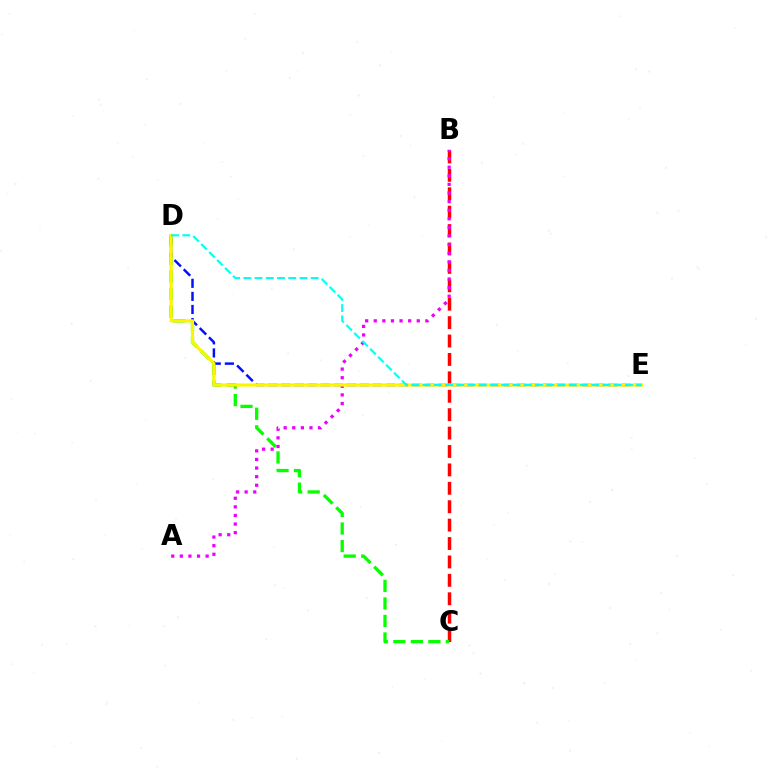{('B', 'C'): [{'color': '#ff0000', 'line_style': 'dashed', 'thickness': 2.5}], ('C', 'D'): [{'color': '#08ff00', 'line_style': 'dashed', 'thickness': 2.38}], ('D', 'E'): [{'color': '#0010ff', 'line_style': 'dashed', 'thickness': 1.78}, {'color': '#fcf500', 'line_style': 'solid', 'thickness': 2.27}, {'color': '#00fff6', 'line_style': 'dashed', 'thickness': 1.53}], ('A', 'B'): [{'color': '#ee00ff', 'line_style': 'dotted', 'thickness': 2.34}]}